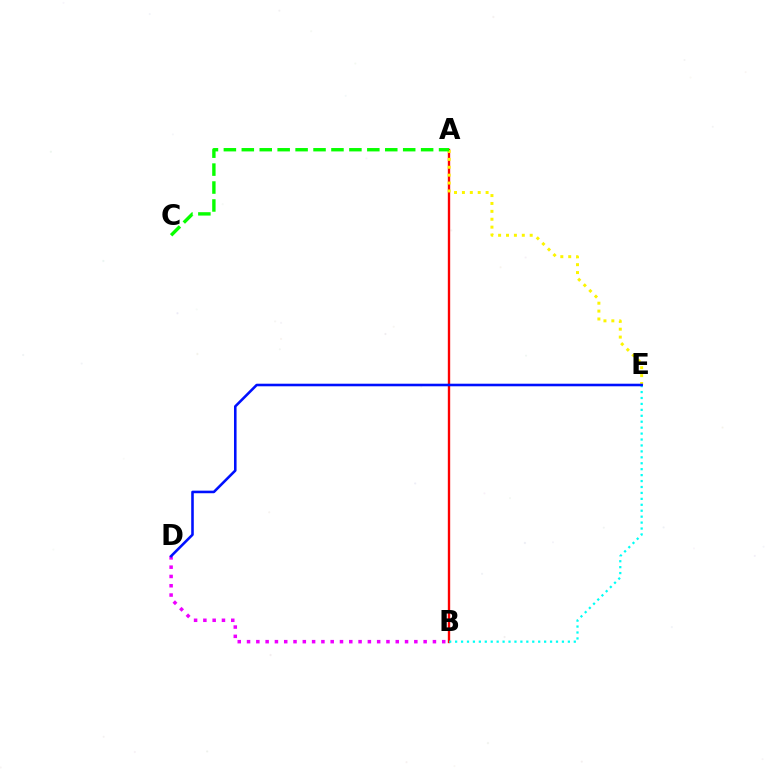{('A', 'B'): [{'color': '#ff0000', 'line_style': 'solid', 'thickness': 1.7}], ('B', 'E'): [{'color': '#00fff6', 'line_style': 'dotted', 'thickness': 1.61}], ('B', 'D'): [{'color': '#ee00ff', 'line_style': 'dotted', 'thickness': 2.53}], ('A', 'E'): [{'color': '#fcf500', 'line_style': 'dotted', 'thickness': 2.15}], ('A', 'C'): [{'color': '#08ff00', 'line_style': 'dashed', 'thickness': 2.44}], ('D', 'E'): [{'color': '#0010ff', 'line_style': 'solid', 'thickness': 1.85}]}